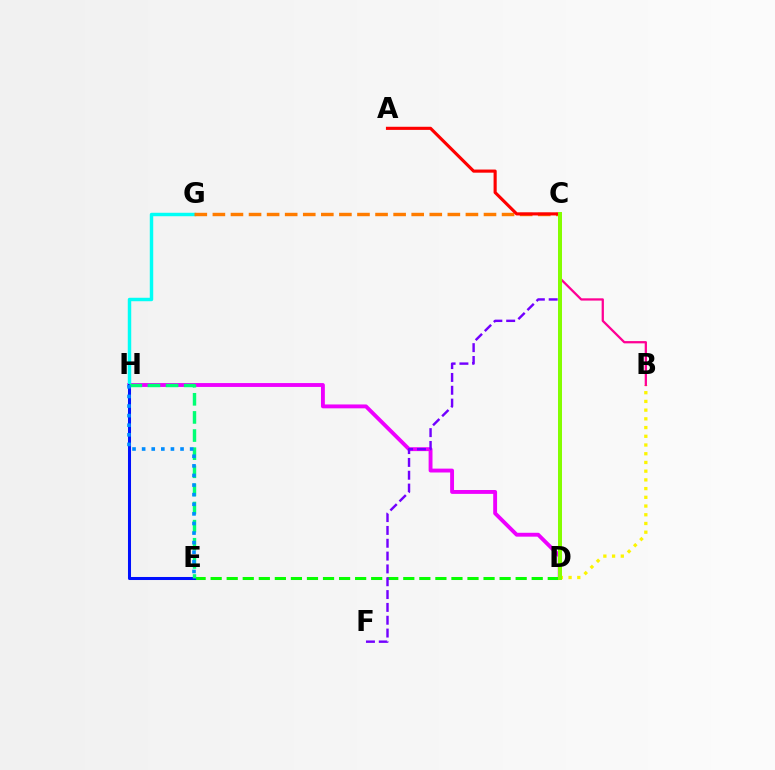{('D', 'H'): [{'color': '#ee00ff', 'line_style': 'solid', 'thickness': 2.79}], ('D', 'E'): [{'color': '#08ff00', 'line_style': 'dashed', 'thickness': 2.18}], ('G', 'H'): [{'color': '#00fff6', 'line_style': 'solid', 'thickness': 2.48}], ('B', 'D'): [{'color': '#fcf500', 'line_style': 'dotted', 'thickness': 2.37}], ('C', 'G'): [{'color': '#ff7c00', 'line_style': 'dashed', 'thickness': 2.46}], ('E', 'H'): [{'color': '#0010ff', 'line_style': 'solid', 'thickness': 2.19}, {'color': '#00ff74', 'line_style': 'dashed', 'thickness': 2.46}, {'color': '#008cff', 'line_style': 'dotted', 'thickness': 2.61}], ('B', 'C'): [{'color': '#ff0094', 'line_style': 'solid', 'thickness': 1.63}], ('A', 'C'): [{'color': '#ff0000', 'line_style': 'solid', 'thickness': 2.25}], ('C', 'F'): [{'color': '#7200ff', 'line_style': 'dashed', 'thickness': 1.74}], ('C', 'D'): [{'color': '#84ff00', 'line_style': 'solid', 'thickness': 2.87}]}